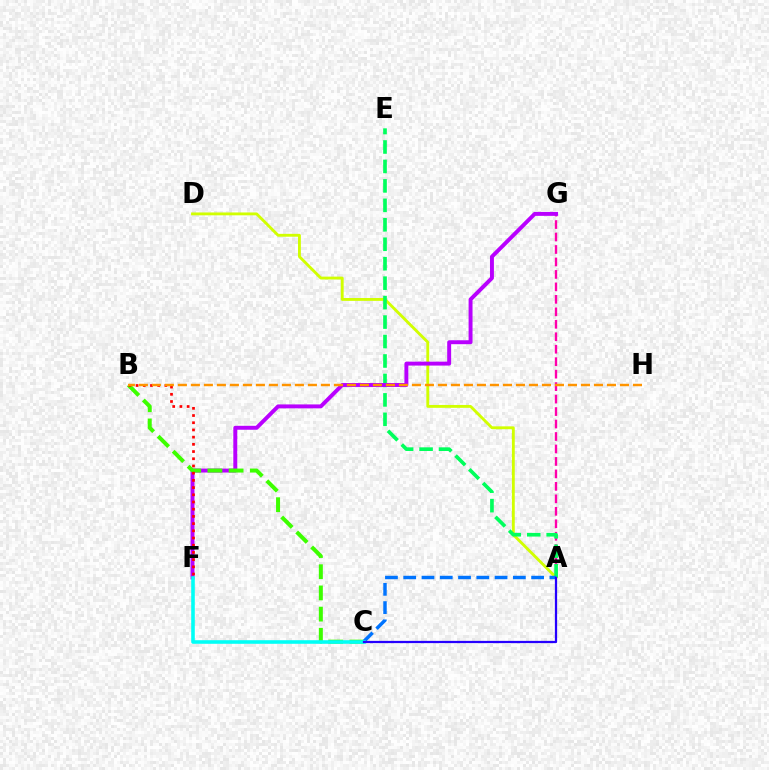{('A', 'G'): [{'color': '#ff00ac', 'line_style': 'dashed', 'thickness': 1.69}], ('A', 'D'): [{'color': '#d1ff00', 'line_style': 'solid', 'thickness': 2.06}], ('A', 'E'): [{'color': '#00ff5c', 'line_style': 'dashed', 'thickness': 2.64}], ('F', 'G'): [{'color': '#b900ff', 'line_style': 'solid', 'thickness': 2.83}], ('B', 'C'): [{'color': '#3dff00', 'line_style': 'dashed', 'thickness': 2.88}], ('A', 'C'): [{'color': '#0074ff', 'line_style': 'dashed', 'thickness': 2.48}, {'color': '#2500ff', 'line_style': 'solid', 'thickness': 1.62}], ('B', 'F'): [{'color': '#ff0000', 'line_style': 'dotted', 'thickness': 1.96}], ('B', 'H'): [{'color': '#ff9400', 'line_style': 'dashed', 'thickness': 1.77}], ('C', 'F'): [{'color': '#00fff6', 'line_style': 'solid', 'thickness': 2.58}]}